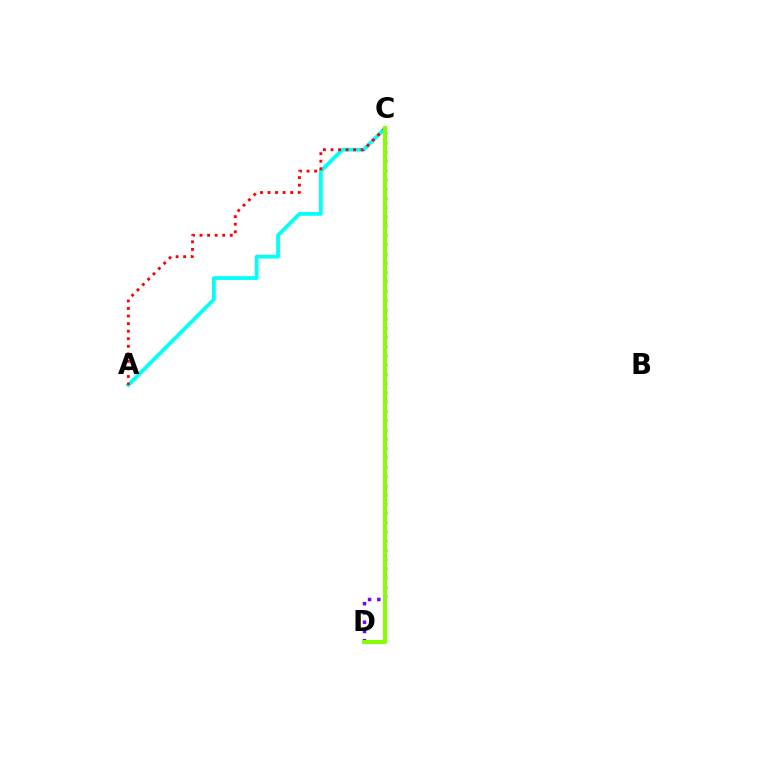{('A', 'C'): [{'color': '#00fff6', 'line_style': 'solid', 'thickness': 2.71}, {'color': '#ff0000', 'line_style': 'dotted', 'thickness': 2.05}], ('C', 'D'): [{'color': '#7200ff', 'line_style': 'dotted', 'thickness': 2.52}, {'color': '#84ff00', 'line_style': 'solid', 'thickness': 2.87}]}